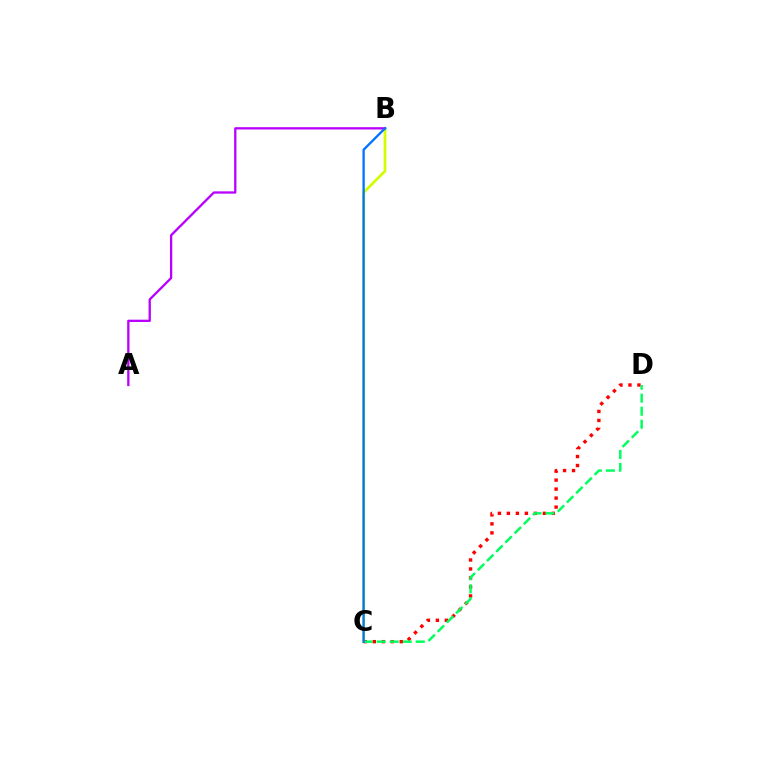{('B', 'C'): [{'color': '#d1ff00', 'line_style': 'solid', 'thickness': 1.98}, {'color': '#0074ff', 'line_style': 'solid', 'thickness': 1.66}], ('C', 'D'): [{'color': '#ff0000', 'line_style': 'dotted', 'thickness': 2.44}, {'color': '#00ff5c', 'line_style': 'dashed', 'thickness': 1.77}], ('A', 'B'): [{'color': '#b900ff', 'line_style': 'solid', 'thickness': 1.66}]}